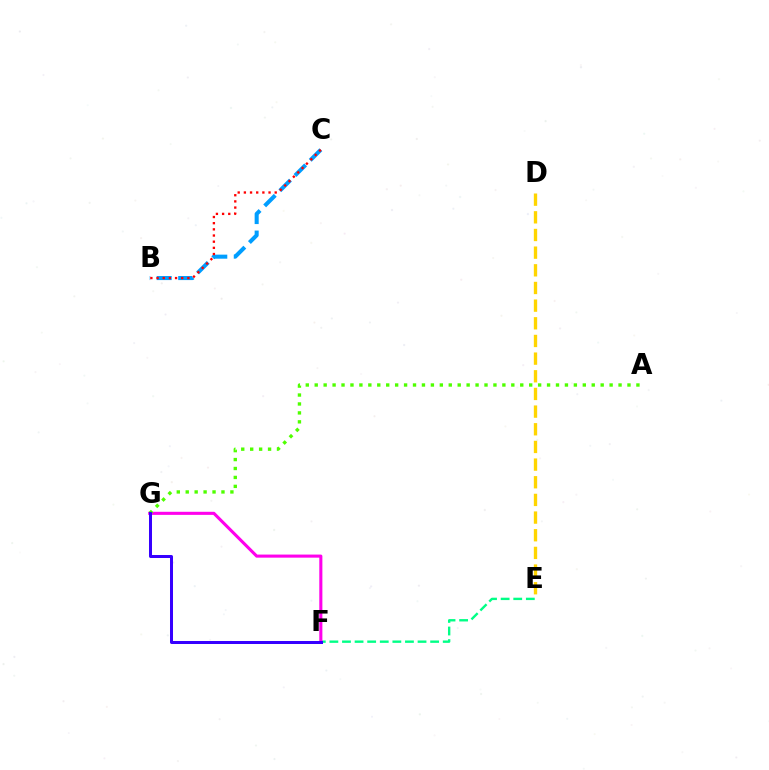{('D', 'E'): [{'color': '#ffd500', 'line_style': 'dashed', 'thickness': 2.4}], ('E', 'F'): [{'color': '#00ff86', 'line_style': 'dashed', 'thickness': 1.71}], ('B', 'C'): [{'color': '#009eff', 'line_style': 'dashed', 'thickness': 2.92}, {'color': '#ff0000', 'line_style': 'dotted', 'thickness': 1.68}], ('F', 'G'): [{'color': '#ff00ed', 'line_style': 'solid', 'thickness': 2.22}, {'color': '#3700ff', 'line_style': 'solid', 'thickness': 2.16}], ('A', 'G'): [{'color': '#4fff00', 'line_style': 'dotted', 'thickness': 2.43}]}